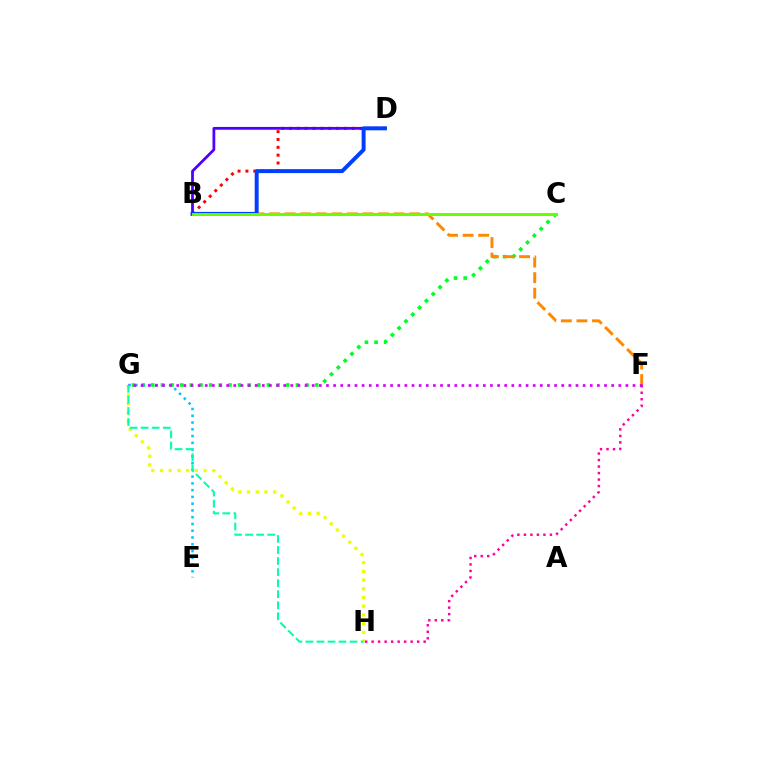{('G', 'H'): [{'color': '#eeff00', 'line_style': 'dotted', 'thickness': 2.37}, {'color': '#00ffaf', 'line_style': 'dashed', 'thickness': 1.5}], ('C', 'G'): [{'color': '#00ff27', 'line_style': 'dotted', 'thickness': 2.62}], ('B', 'D'): [{'color': '#ff0000', 'line_style': 'dotted', 'thickness': 2.13}, {'color': '#4f00ff', 'line_style': 'solid', 'thickness': 2.0}, {'color': '#003fff', 'line_style': 'solid', 'thickness': 2.84}], ('F', 'H'): [{'color': '#ff00a0', 'line_style': 'dotted', 'thickness': 1.77}], ('B', 'F'): [{'color': '#ff8800', 'line_style': 'dashed', 'thickness': 2.12}], ('E', 'G'): [{'color': '#00c7ff', 'line_style': 'dotted', 'thickness': 1.84}], ('B', 'C'): [{'color': '#66ff00', 'line_style': 'solid', 'thickness': 2.12}], ('F', 'G'): [{'color': '#d600ff', 'line_style': 'dotted', 'thickness': 1.94}]}